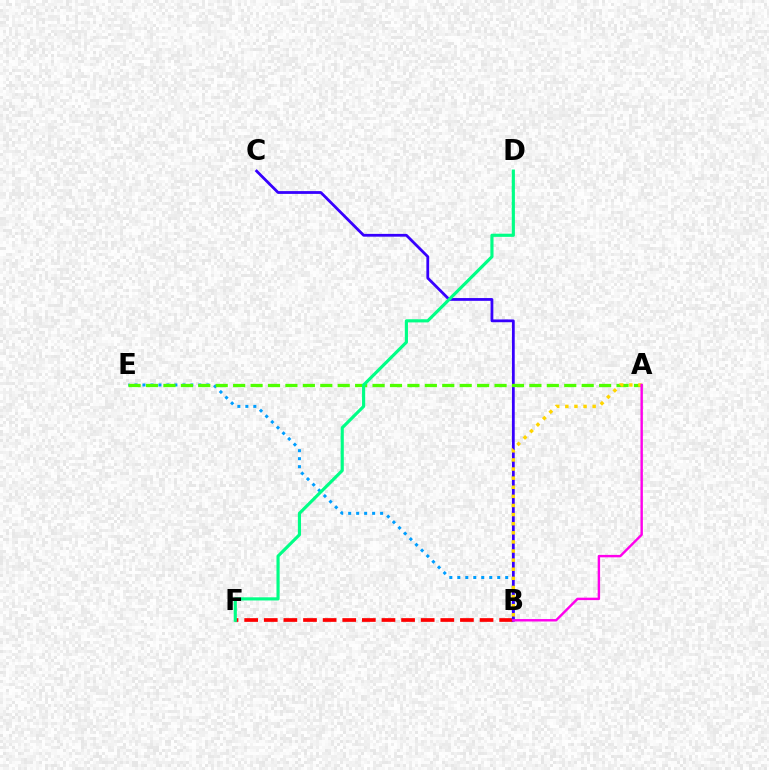{('B', 'F'): [{'color': '#ff0000', 'line_style': 'dashed', 'thickness': 2.66}], ('B', 'E'): [{'color': '#009eff', 'line_style': 'dotted', 'thickness': 2.17}], ('B', 'C'): [{'color': '#3700ff', 'line_style': 'solid', 'thickness': 2.01}], ('A', 'E'): [{'color': '#4fff00', 'line_style': 'dashed', 'thickness': 2.37}], ('D', 'F'): [{'color': '#00ff86', 'line_style': 'solid', 'thickness': 2.27}], ('A', 'B'): [{'color': '#ffd500', 'line_style': 'dotted', 'thickness': 2.47}, {'color': '#ff00ed', 'line_style': 'solid', 'thickness': 1.75}]}